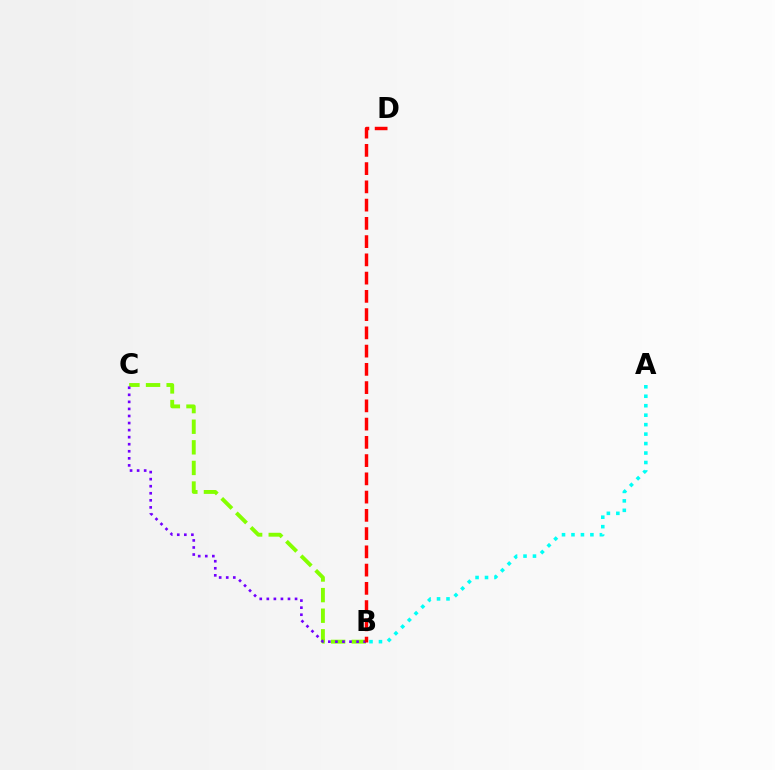{('B', 'C'): [{'color': '#84ff00', 'line_style': 'dashed', 'thickness': 2.8}, {'color': '#7200ff', 'line_style': 'dotted', 'thickness': 1.92}], ('A', 'B'): [{'color': '#00fff6', 'line_style': 'dotted', 'thickness': 2.57}], ('B', 'D'): [{'color': '#ff0000', 'line_style': 'dashed', 'thickness': 2.48}]}